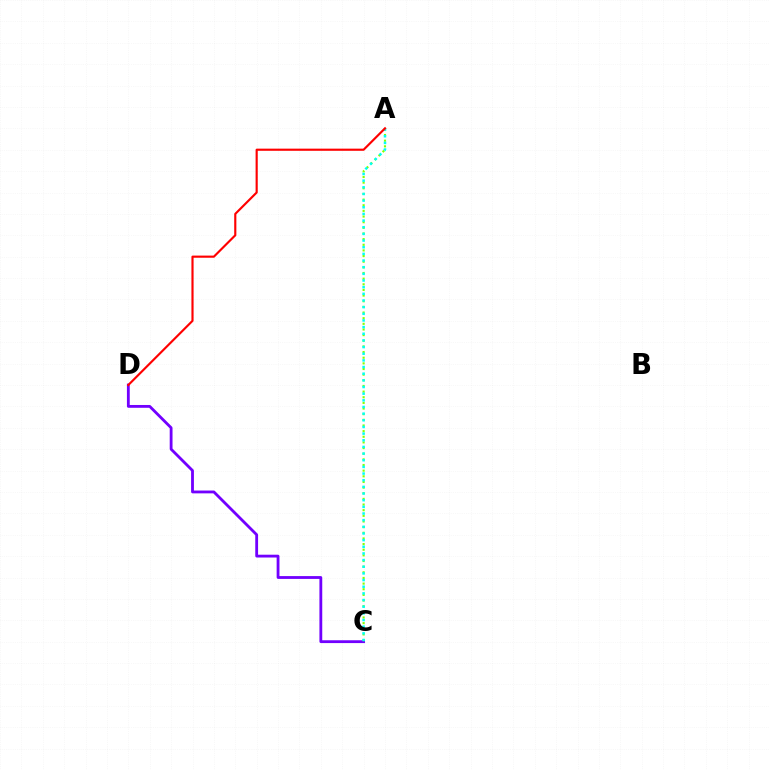{('C', 'D'): [{'color': '#7200ff', 'line_style': 'solid', 'thickness': 2.03}], ('A', 'C'): [{'color': '#84ff00', 'line_style': 'dotted', 'thickness': 1.53}, {'color': '#00fff6', 'line_style': 'dotted', 'thickness': 1.81}], ('A', 'D'): [{'color': '#ff0000', 'line_style': 'solid', 'thickness': 1.55}]}